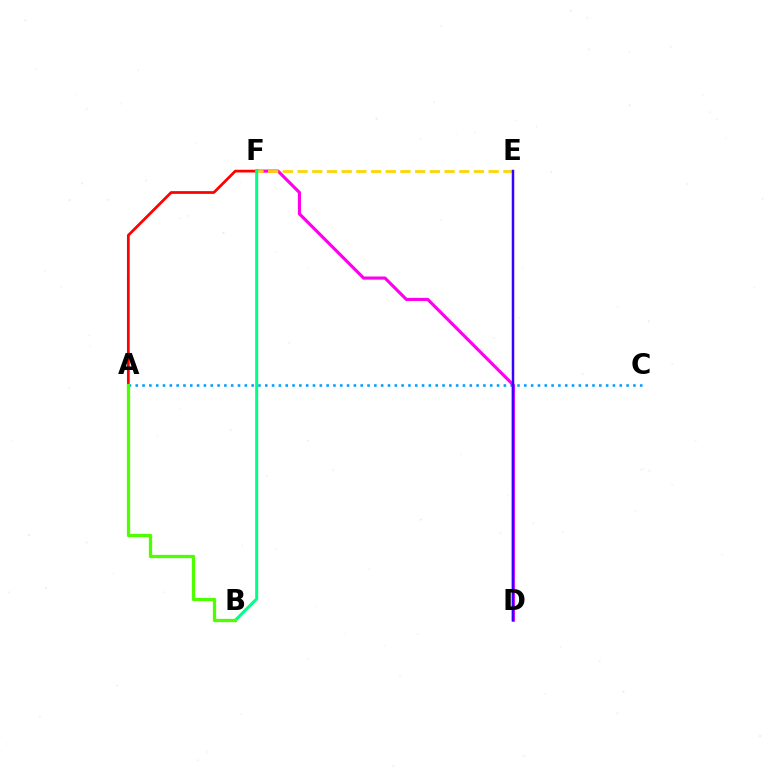{('A', 'F'): [{'color': '#ff0000', 'line_style': 'solid', 'thickness': 1.98}], ('A', 'C'): [{'color': '#009eff', 'line_style': 'dotted', 'thickness': 1.85}], ('D', 'F'): [{'color': '#ff00ed', 'line_style': 'solid', 'thickness': 2.25}], ('E', 'F'): [{'color': '#ffd500', 'line_style': 'dashed', 'thickness': 2.0}], ('D', 'E'): [{'color': '#3700ff', 'line_style': 'solid', 'thickness': 1.79}], ('B', 'F'): [{'color': '#00ff86', 'line_style': 'solid', 'thickness': 2.18}], ('A', 'B'): [{'color': '#4fff00', 'line_style': 'solid', 'thickness': 2.37}]}